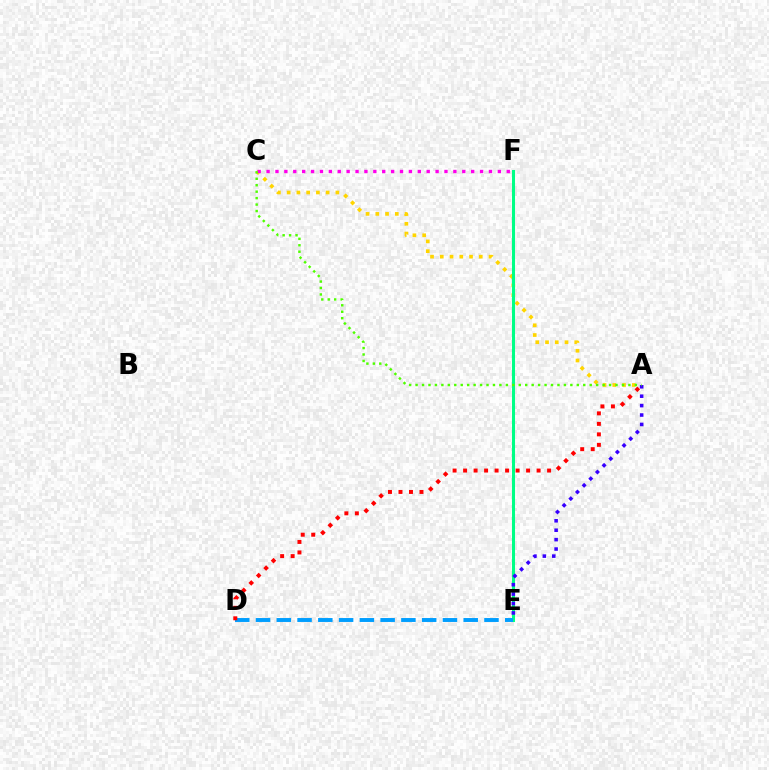{('A', 'C'): [{'color': '#ffd500', 'line_style': 'dotted', 'thickness': 2.65}, {'color': '#4fff00', 'line_style': 'dotted', 'thickness': 1.75}], ('C', 'F'): [{'color': '#ff00ed', 'line_style': 'dotted', 'thickness': 2.42}], ('E', 'F'): [{'color': '#00ff86', 'line_style': 'solid', 'thickness': 2.2}], ('A', 'E'): [{'color': '#3700ff', 'line_style': 'dotted', 'thickness': 2.56}], ('D', 'E'): [{'color': '#009eff', 'line_style': 'dashed', 'thickness': 2.82}], ('A', 'D'): [{'color': '#ff0000', 'line_style': 'dotted', 'thickness': 2.85}]}